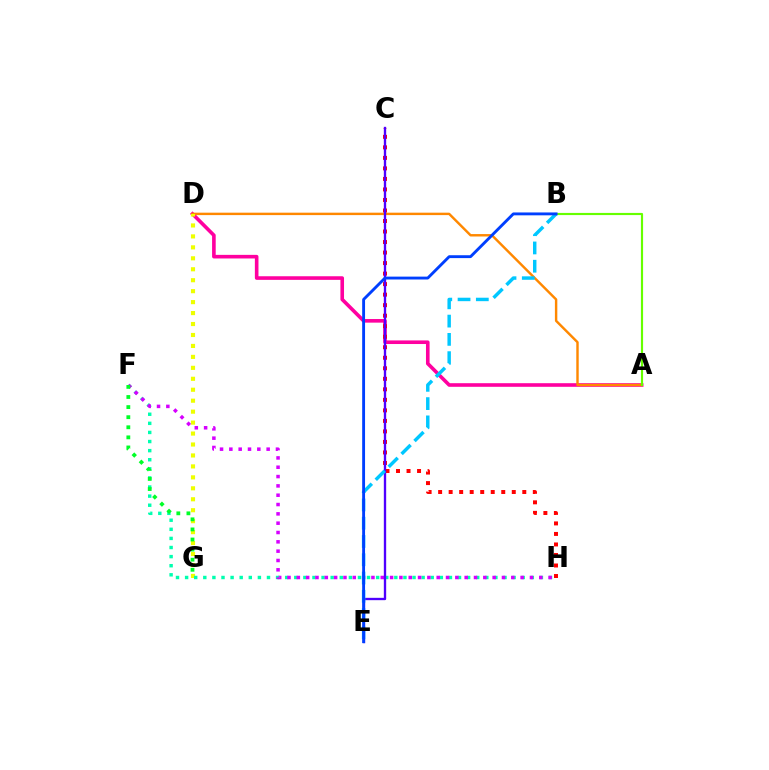{('A', 'D'): [{'color': '#ff00a0', 'line_style': 'solid', 'thickness': 2.6}, {'color': '#ff8800', 'line_style': 'solid', 'thickness': 1.75}], ('D', 'G'): [{'color': '#eeff00', 'line_style': 'dotted', 'thickness': 2.98}], ('C', 'H'): [{'color': '#ff0000', 'line_style': 'dotted', 'thickness': 2.86}], ('F', 'H'): [{'color': '#00ffaf', 'line_style': 'dotted', 'thickness': 2.47}, {'color': '#d600ff', 'line_style': 'dotted', 'thickness': 2.53}], ('C', 'E'): [{'color': '#4f00ff', 'line_style': 'solid', 'thickness': 1.69}], ('B', 'E'): [{'color': '#00c7ff', 'line_style': 'dashed', 'thickness': 2.48}, {'color': '#003fff', 'line_style': 'solid', 'thickness': 2.07}], ('A', 'B'): [{'color': '#66ff00', 'line_style': 'solid', 'thickness': 1.56}], ('F', 'G'): [{'color': '#00ff27', 'line_style': 'dotted', 'thickness': 2.74}]}